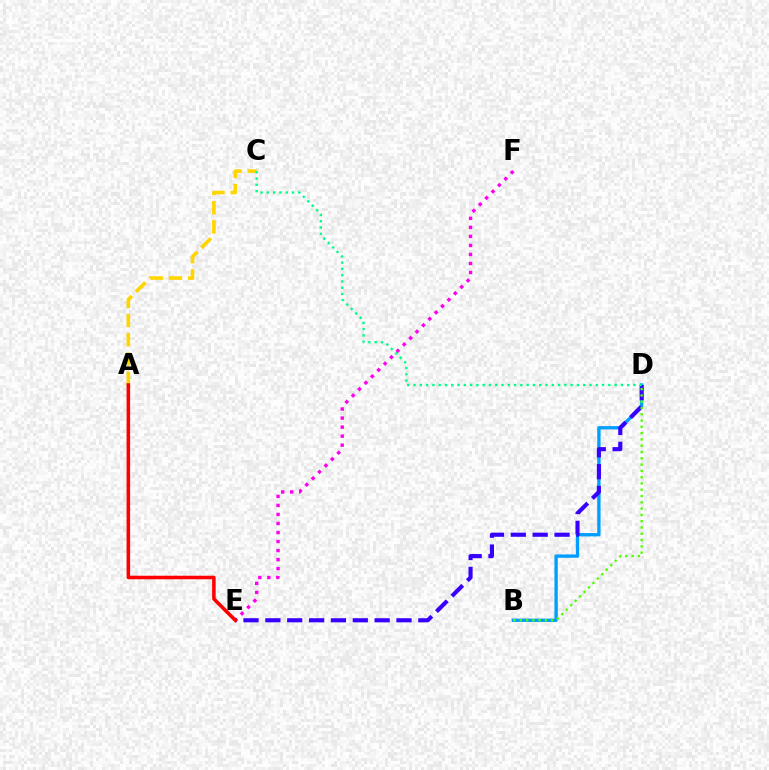{('B', 'D'): [{'color': '#009eff', 'line_style': 'solid', 'thickness': 2.4}, {'color': '#4fff00', 'line_style': 'dotted', 'thickness': 1.71}], ('A', 'C'): [{'color': '#ffd500', 'line_style': 'dashed', 'thickness': 2.62}], ('E', 'F'): [{'color': '#ff00ed', 'line_style': 'dotted', 'thickness': 2.45}], ('D', 'E'): [{'color': '#3700ff', 'line_style': 'dashed', 'thickness': 2.97}], ('A', 'E'): [{'color': '#ff0000', 'line_style': 'solid', 'thickness': 2.55}], ('C', 'D'): [{'color': '#00ff86', 'line_style': 'dotted', 'thickness': 1.71}]}